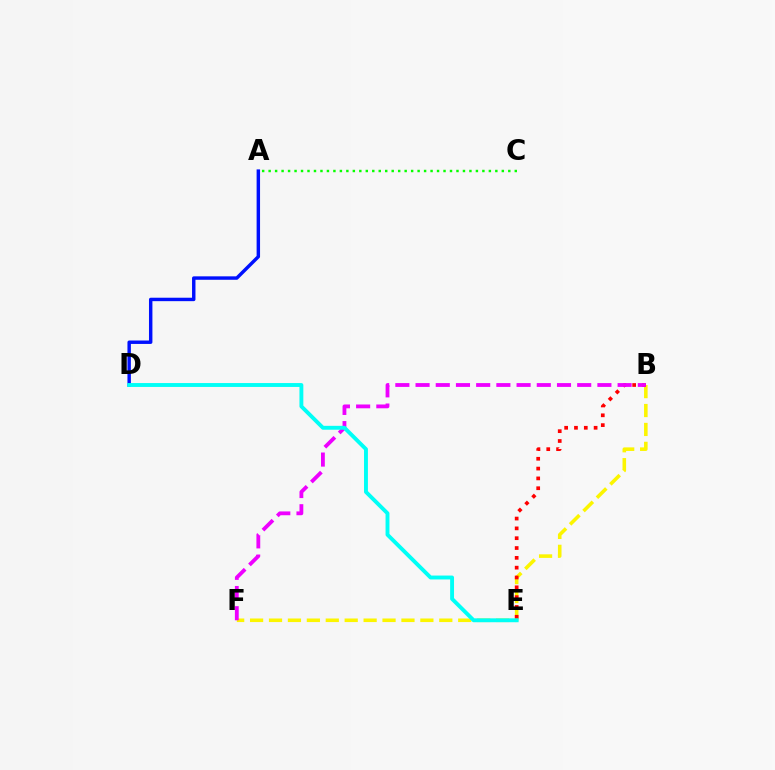{('B', 'F'): [{'color': '#fcf500', 'line_style': 'dashed', 'thickness': 2.57}, {'color': '#ee00ff', 'line_style': 'dashed', 'thickness': 2.74}], ('B', 'E'): [{'color': '#ff0000', 'line_style': 'dotted', 'thickness': 2.67}], ('A', 'C'): [{'color': '#08ff00', 'line_style': 'dotted', 'thickness': 1.76}], ('A', 'D'): [{'color': '#0010ff', 'line_style': 'solid', 'thickness': 2.47}], ('D', 'E'): [{'color': '#00fff6', 'line_style': 'solid', 'thickness': 2.8}]}